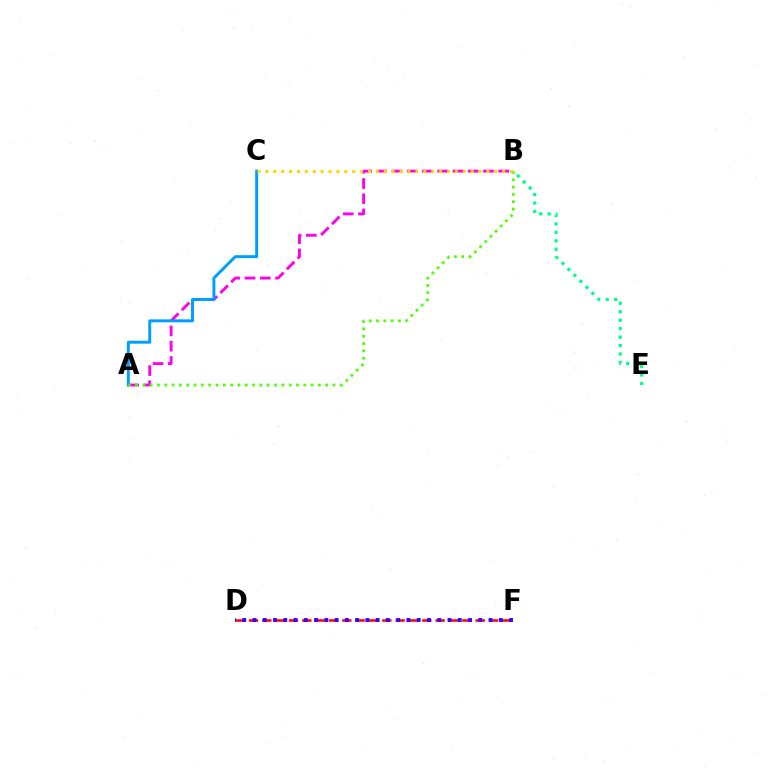{('D', 'F'): [{'color': '#ff0000', 'line_style': 'dashed', 'thickness': 1.81}, {'color': '#3700ff', 'line_style': 'dotted', 'thickness': 2.79}], ('A', 'B'): [{'color': '#ff00ed', 'line_style': 'dashed', 'thickness': 2.07}, {'color': '#4fff00', 'line_style': 'dotted', 'thickness': 1.99}], ('A', 'C'): [{'color': '#009eff', 'line_style': 'solid', 'thickness': 2.12}], ('B', 'E'): [{'color': '#00ff86', 'line_style': 'dotted', 'thickness': 2.3}], ('B', 'C'): [{'color': '#ffd500', 'line_style': 'dotted', 'thickness': 2.14}]}